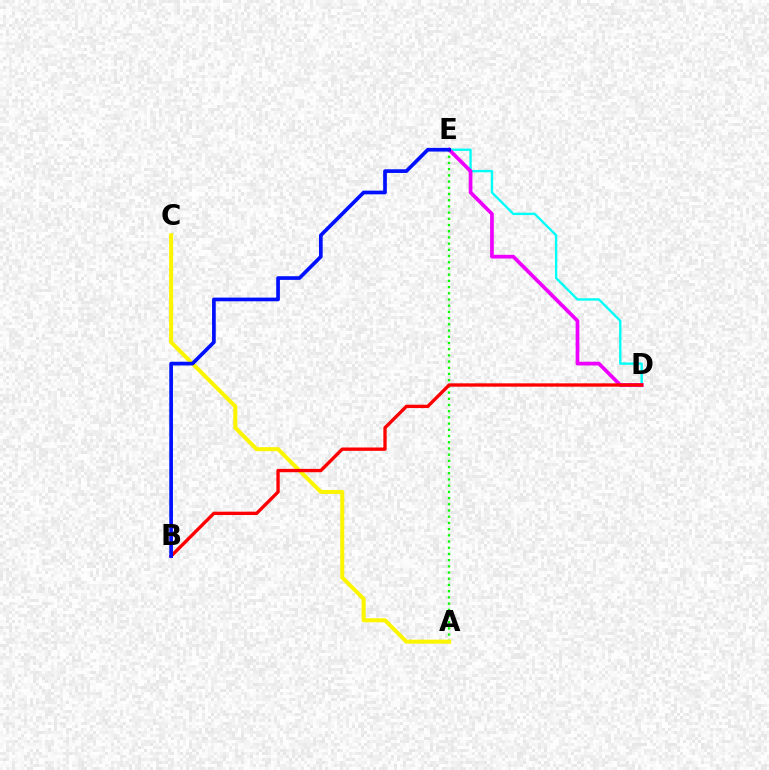{('A', 'E'): [{'color': '#08ff00', 'line_style': 'dotted', 'thickness': 1.69}], ('D', 'E'): [{'color': '#00fff6', 'line_style': 'solid', 'thickness': 1.7}, {'color': '#ee00ff', 'line_style': 'solid', 'thickness': 2.68}], ('A', 'C'): [{'color': '#fcf500', 'line_style': 'solid', 'thickness': 2.9}], ('B', 'D'): [{'color': '#ff0000', 'line_style': 'solid', 'thickness': 2.4}], ('B', 'E'): [{'color': '#0010ff', 'line_style': 'solid', 'thickness': 2.66}]}